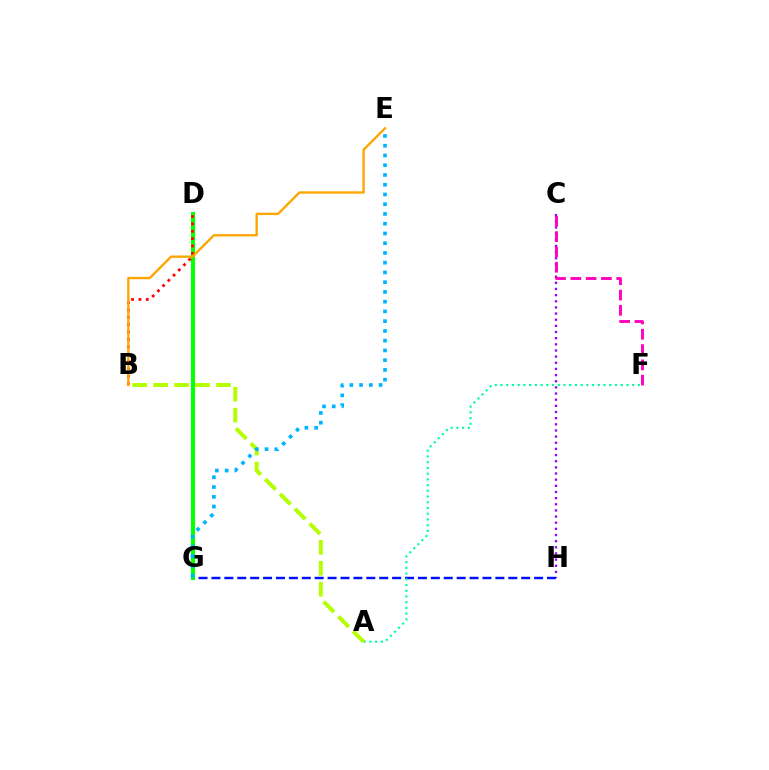{('C', 'H'): [{'color': '#9b00ff', 'line_style': 'dotted', 'thickness': 1.67}], ('C', 'F'): [{'color': '#ff00bd', 'line_style': 'dashed', 'thickness': 2.08}], ('G', 'H'): [{'color': '#0010ff', 'line_style': 'dashed', 'thickness': 1.75}], ('D', 'G'): [{'color': '#08ff00', 'line_style': 'solid', 'thickness': 2.95}], ('A', 'F'): [{'color': '#00ff9d', 'line_style': 'dotted', 'thickness': 1.55}], ('B', 'D'): [{'color': '#ff0000', 'line_style': 'dotted', 'thickness': 2.0}], ('A', 'B'): [{'color': '#b3ff00', 'line_style': 'dashed', 'thickness': 2.85}], ('E', 'G'): [{'color': '#00b5ff', 'line_style': 'dotted', 'thickness': 2.65}], ('B', 'E'): [{'color': '#ffa500', 'line_style': 'solid', 'thickness': 1.7}]}